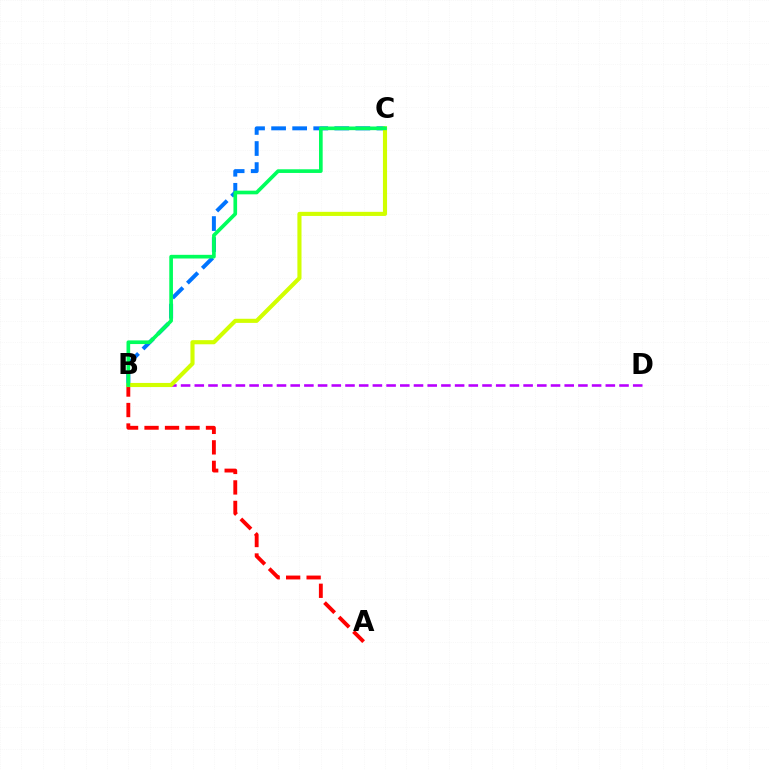{('A', 'B'): [{'color': '#ff0000', 'line_style': 'dashed', 'thickness': 2.78}], ('B', 'D'): [{'color': '#b900ff', 'line_style': 'dashed', 'thickness': 1.86}], ('B', 'C'): [{'color': '#0074ff', 'line_style': 'dashed', 'thickness': 2.86}, {'color': '#d1ff00', 'line_style': 'solid', 'thickness': 2.96}, {'color': '#00ff5c', 'line_style': 'solid', 'thickness': 2.64}]}